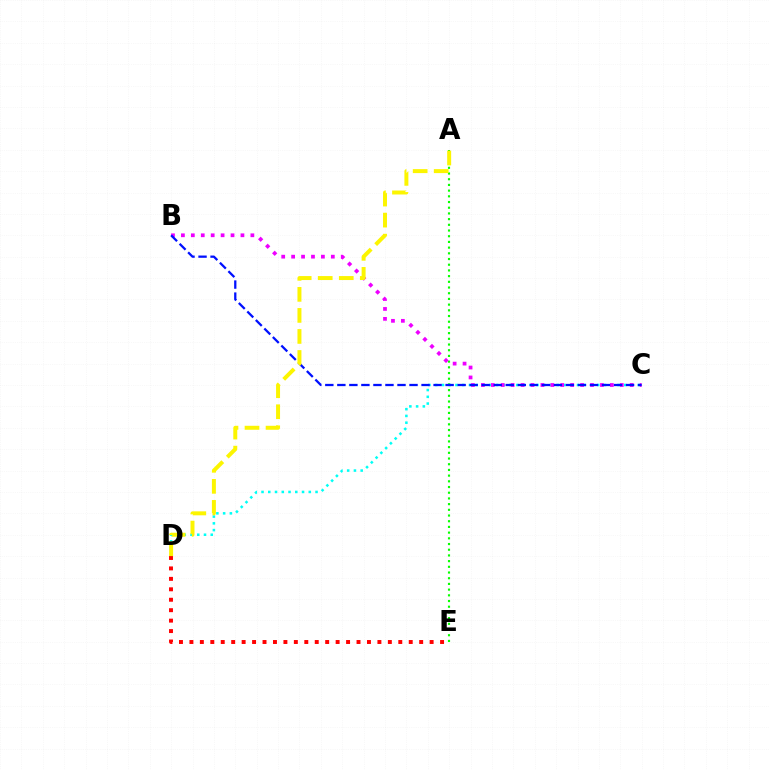{('C', 'D'): [{'color': '#00fff6', 'line_style': 'dotted', 'thickness': 1.83}], ('A', 'E'): [{'color': '#08ff00', 'line_style': 'dotted', 'thickness': 1.55}], ('B', 'C'): [{'color': '#ee00ff', 'line_style': 'dotted', 'thickness': 2.7}, {'color': '#0010ff', 'line_style': 'dashed', 'thickness': 1.63}], ('D', 'E'): [{'color': '#ff0000', 'line_style': 'dotted', 'thickness': 2.84}], ('A', 'D'): [{'color': '#fcf500', 'line_style': 'dashed', 'thickness': 2.86}]}